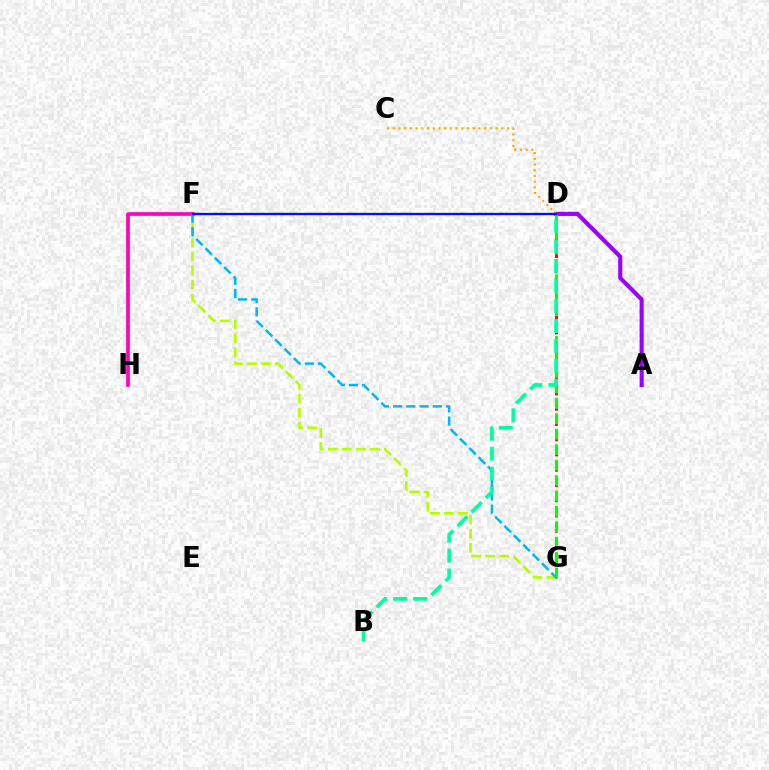{('F', 'G'): [{'color': '#b3ff00', 'line_style': 'dashed', 'thickness': 1.9}, {'color': '#00b5ff', 'line_style': 'dashed', 'thickness': 1.8}], ('A', 'D'): [{'color': '#9b00ff', 'line_style': 'solid', 'thickness': 2.96}], ('F', 'H'): [{'color': '#ff00bd', 'line_style': 'solid', 'thickness': 2.64}], ('C', 'D'): [{'color': '#ffa500', 'line_style': 'dotted', 'thickness': 1.55}], ('D', 'G'): [{'color': '#ff0000', 'line_style': 'dashed', 'thickness': 2.07}, {'color': '#08ff00', 'line_style': 'dashed', 'thickness': 2.1}], ('B', 'D'): [{'color': '#00ff9d', 'line_style': 'dashed', 'thickness': 2.71}], ('D', 'F'): [{'color': '#0010ff', 'line_style': 'solid', 'thickness': 1.7}]}